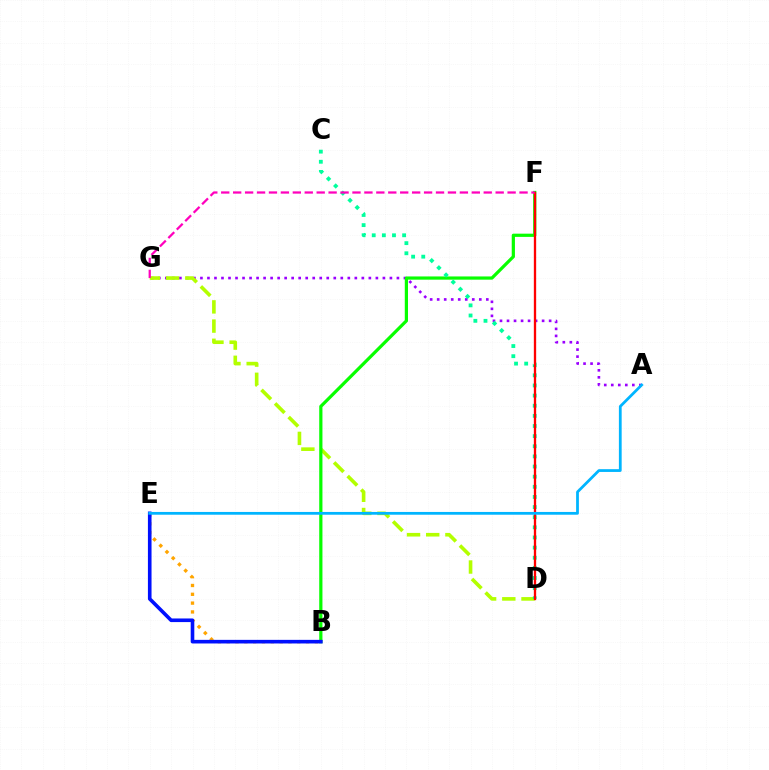{('A', 'G'): [{'color': '#9b00ff', 'line_style': 'dotted', 'thickness': 1.91}], ('D', 'G'): [{'color': '#b3ff00', 'line_style': 'dashed', 'thickness': 2.61}], ('B', 'E'): [{'color': '#ffa500', 'line_style': 'dotted', 'thickness': 2.4}, {'color': '#0010ff', 'line_style': 'solid', 'thickness': 2.6}], ('B', 'F'): [{'color': '#08ff00', 'line_style': 'solid', 'thickness': 2.32}], ('C', 'D'): [{'color': '#00ff9d', 'line_style': 'dotted', 'thickness': 2.75}], ('D', 'F'): [{'color': '#ff0000', 'line_style': 'solid', 'thickness': 1.67}], ('F', 'G'): [{'color': '#ff00bd', 'line_style': 'dashed', 'thickness': 1.62}], ('A', 'E'): [{'color': '#00b5ff', 'line_style': 'solid', 'thickness': 1.99}]}